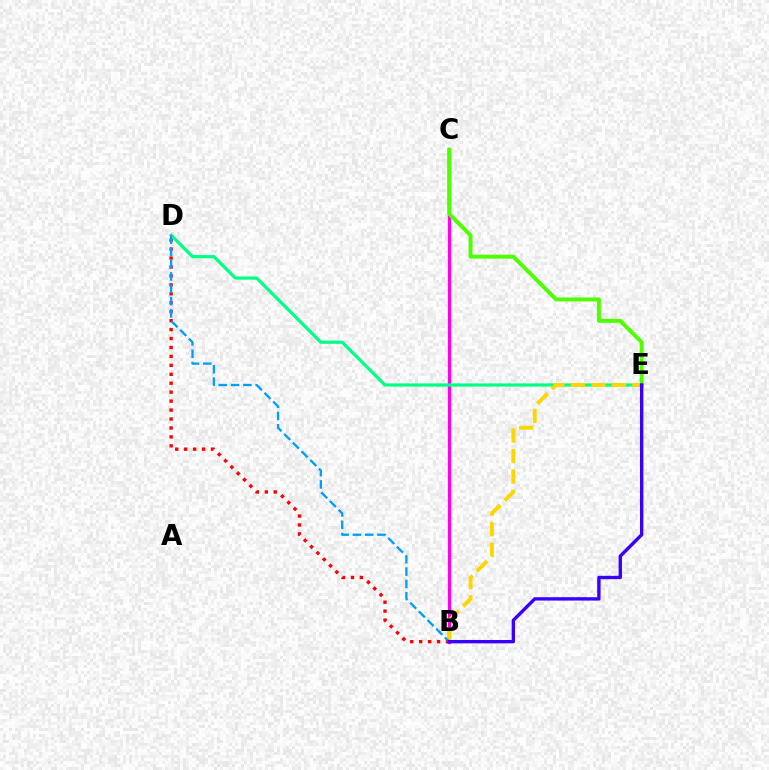{('B', 'D'): [{'color': '#ff0000', 'line_style': 'dotted', 'thickness': 2.43}, {'color': '#009eff', 'line_style': 'dashed', 'thickness': 1.67}], ('B', 'C'): [{'color': '#ff00ed', 'line_style': 'solid', 'thickness': 2.33}], ('D', 'E'): [{'color': '#00ff86', 'line_style': 'solid', 'thickness': 2.3}], ('B', 'E'): [{'color': '#ffd500', 'line_style': 'dashed', 'thickness': 2.79}, {'color': '#3700ff', 'line_style': 'solid', 'thickness': 2.42}], ('C', 'E'): [{'color': '#4fff00', 'line_style': 'solid', 'thickness': 2.84}]}